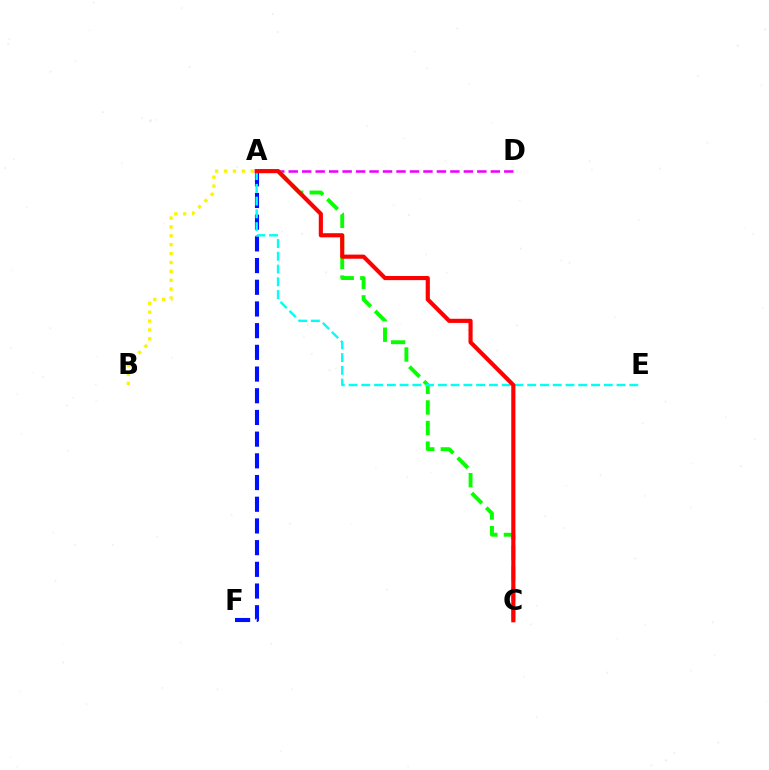{('A', 'D'): [{'color': '#ee00ff', 'line_style': 'dashed', 'thickness': 1.83}], ('A', 'F'): [{'color': '#0010ff', 'line_style': 'dashed', 'thickness': 2.95}], ('A', 'C'): [{'color': '#08ff00', 'line_style': 'dashed', 'thickness': 2.8}, {'color': '#ff0000', 'line_style': 'solid', 'thickness': 2.98}], ('A', 'E'): [{'color': '#00fff6', 'line_style': 'dashed', 'thickness': 1.73}], ('A', 'B'): [{'color': '#fcf500', 'line_style': 'dotted', 'thickness': 2.41}]}